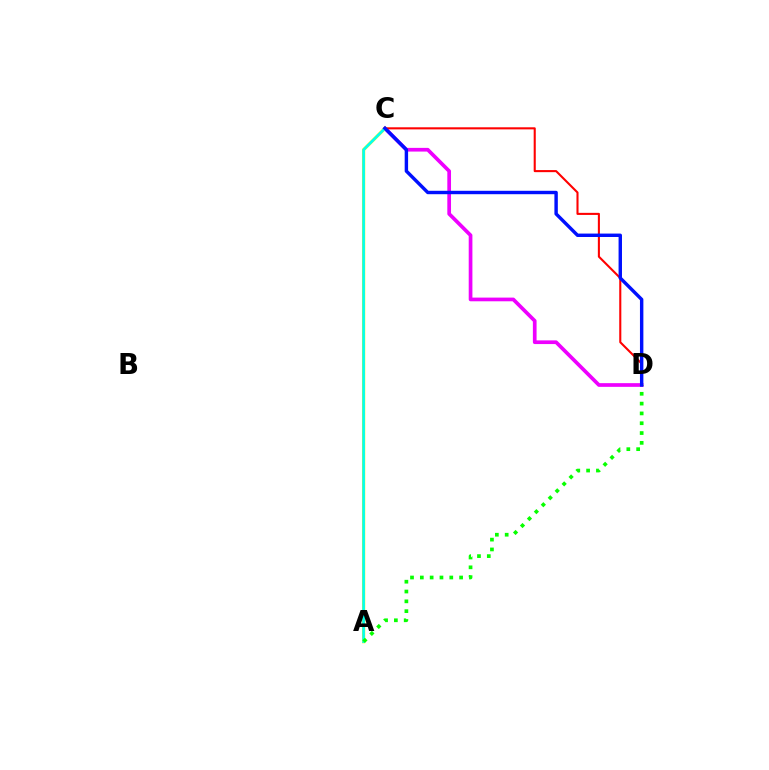{('C', 'D'): [{'color': '#ee00ff', 'line_style': 'solid', 'thickness': 2.66}, {'color': '#ff0000', 'line_style': 'solid', 'thickness': 1.5}, {'color': '#0010ff', 'line_style': 'solid', 'thickness': 2.46}], ('A', 'C'): [{'color': '#fcf500', 'line_style': 'solid', 'thickness': 2.34}, {'color': '#00fff6', 'line_style': 'solid', 'thickness': 1.87}], ('A', 'D'): [{'color': '#08ff00', 'line_style': 'dotted', 'thickness': 2.67}]}